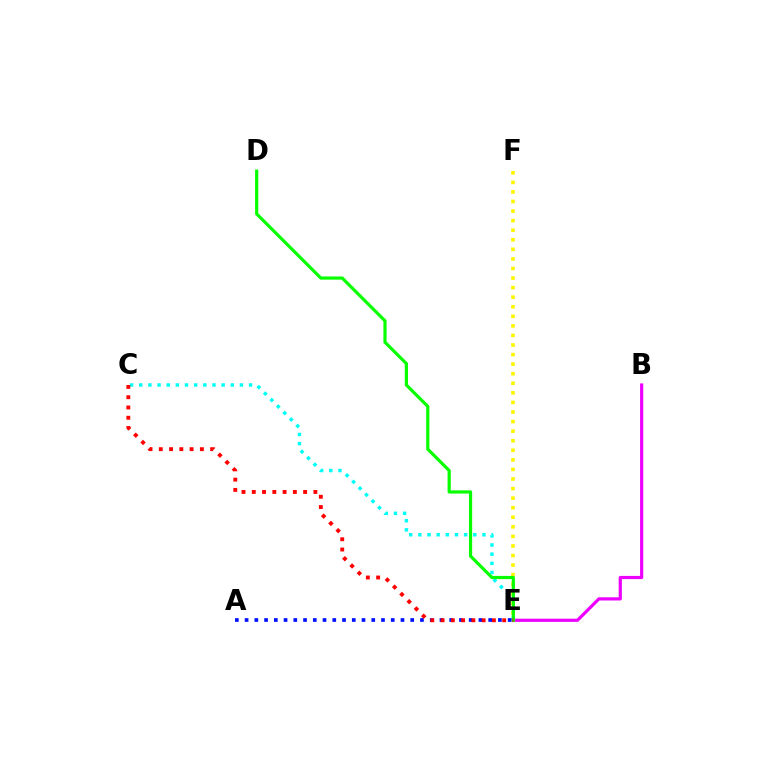{('B', 'E'): [{'color': '#ee00ff', 'line_style': 'solid', 'thickness': 2.3}], ('E', 'F'): [{'color': '#fcf500', 'line_style': 'dotted', 'thickness': 2.6}], ('C', 'E'): [{'color': '#00fff6', 'line_style': 'dotted', 'thickness': 2.49}, {'color': '#ff0000', 'line_style': 'dotted', 'thickness': 2.79}], ('D', 'E'): [{'color': '#08ff00', 'line_style': 'solid', 'thickness': 2.29}], ('A', 'E'): [{'color': '#0010ff', 'line_style': 'dotted', 'thickness': 2.65}]}